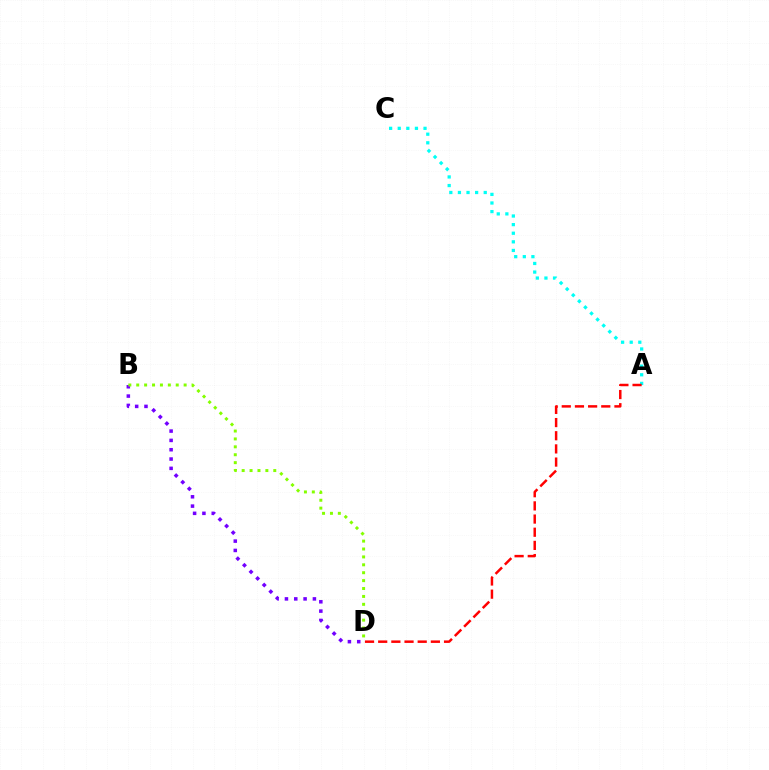{('A', 'C'): [{'color': '#00fff6', 'line_style': 'dotted', 'thickness': 2.34}], ('B', 'D'): [{'color': '#7200ff', 'line_style': 'dotted', 'thickness': 2.53}, {'color': '#84ff00', 'line_style': 'dotted', 'thickness': 2.15}], ('A', 'D'): [{'color': '#ff0000', 'line_style': 'dashed', 'thickness': 1.79}]}